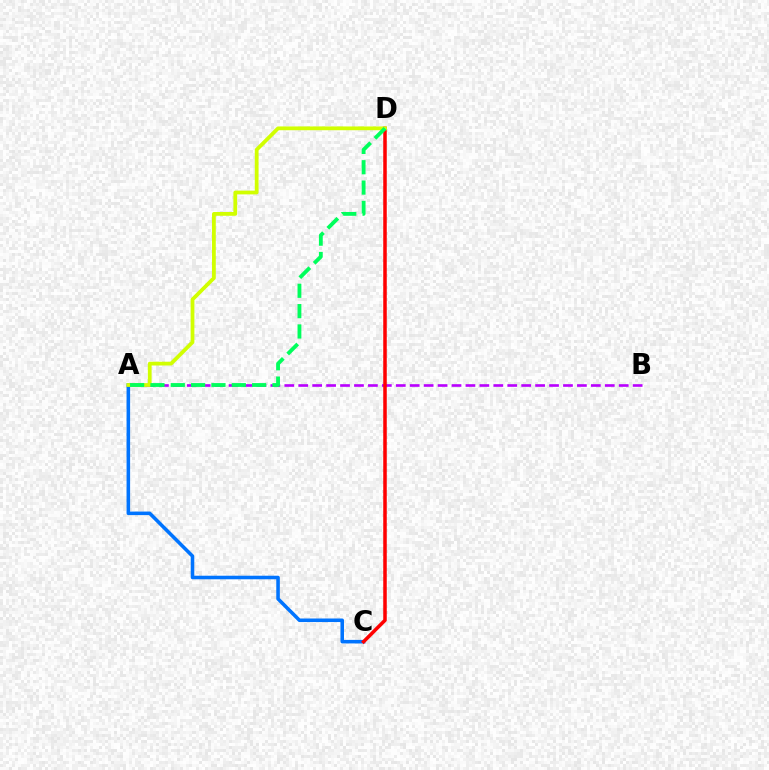{('A', 'B'): [{'color': '#b900ff', 'line_style': 'dashed', 'thickness': 1.89}], ('A', 'C'): [{'color': '#0074ff', 'line_style': 'solid', 'thickness': 2.56}], ('C', 'D'): [{'color': '#ff0000', 'line_style': 'solid', 'thickness': 2.53}], ('A', 'D'): [{'color': '#d1ff00', 'line_style': 'solid', 'thickness': 2.72}, {'color': '#00ff5c', 'line_style': 'dashed', 'thickness': 2.76}]}